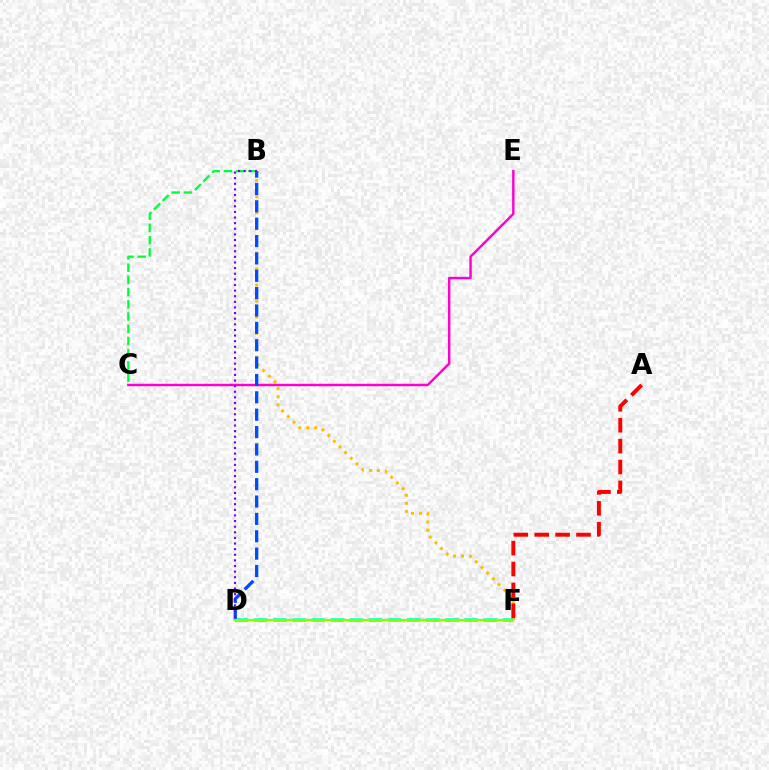{('B', 'F'): [{'color': '#ffbd00', 'line_style': 'dotted', 'thickness': 2.18}], ('C', 'E'): [{'color': '#ff00cf', 'line_style': 'solid', 'thickness': 1.76}], ('D', 'F'): [{'color': '#00fff6', 'line_style': 'dashed', 'thickness': 2.6}, {'color': '#84ff00', 'line_style': 'solid', 'thickness': 1.66}], ('A', 'F'): [{'color': '#ff0000', 'line_style': 'dashed', 'thickness': 2.84}], ('B', 'D'): [{'color': '#004bff', 'line_style': 'dashed', 'thickness': 2.36}, {'color': '#7200ff', 'line_style': 'dotted', 'thickness': 1.53}], ('B', 'C'): [{'color': '#00ff39', 'line_style': 'dashed', 'thickness': 1.66}]}